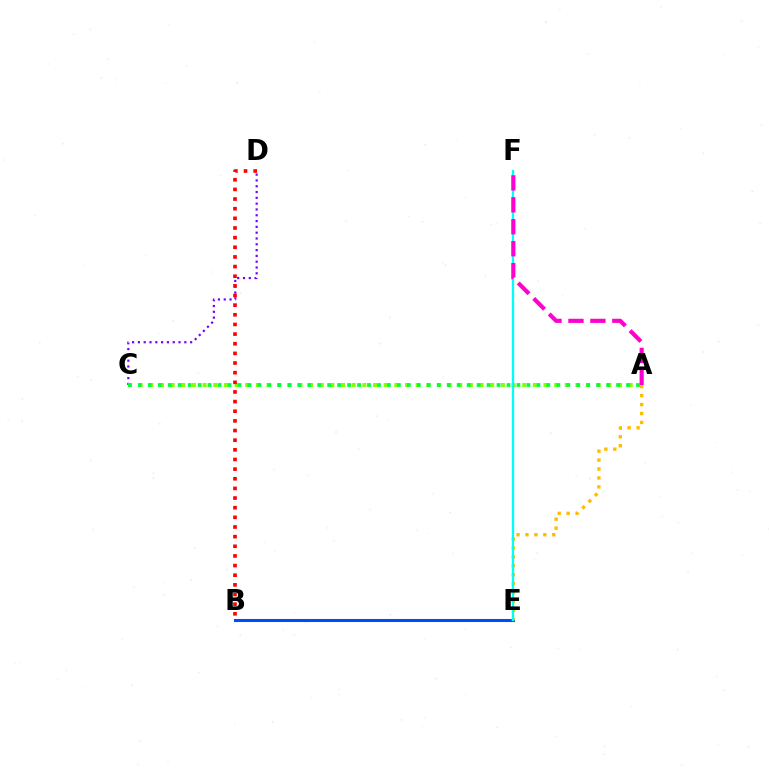{('C', 'D'): [{'color': '#7200ff', 'line_style': 'dotted', 'thickness': 1.58}], ('B', 'E'): [{'color': '#004bff', 'line_style': 'solid', 'thickness': 2.19}], ('A', 'C'): [{'color': '#84ff00', 'line_style': 'dotted', 'thickness': 2.89}, {'color': '#00ff39', 'line_style': 'dotted', 'thickness': 2.71}], ('A', 'E'): [{'color': '#ffbd00', 'line_style': 'dotted', 'thickness': 2.43}], ('B', 'D'): [{'color': '#ff0000', 'line_style': 'dotted', 'thickness': 2.62}], ('E', 'F'): [{'color': '#00fff6', 'line_style': 'solid', 'thickness': 1.67}], ('A', 'F'): [{'color': '#ff00cf', 'line_style': 'dashed', 'thickness': 2.98}]}